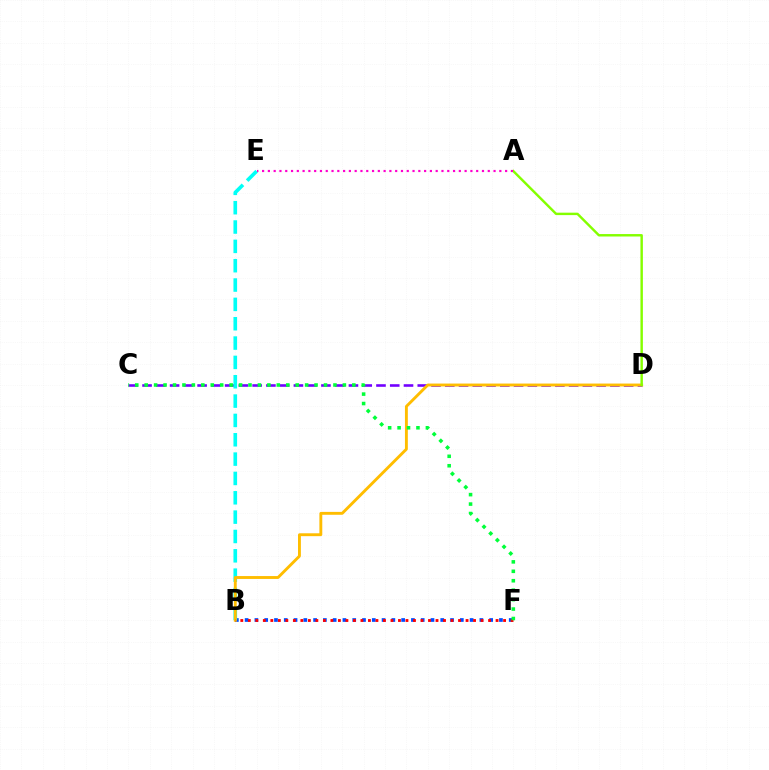{('B', 'F'): [{'color': '#004bff', 'line_style': 'dotted', 'thickness': 2.66}, {'color': '#ff0000', 'line_style': 'dotted', 'thickness': 2.04}], ('C', 'D'): [{'color': '#7200ff', 'line_style': 'dashed', 'thickness': 1.87}], ('B', 'E'): [{'color': '#00fff6', 'line_style': 'dashed', 'thickness': 2.63}], ('B', 'D'): [{'color': '#ffbd00', 'line_style': 'solid', 'thickness': 2.08}], ('A', 'D'): [{'color': '#84ff00', 'line_style': 'solid', 'thickness': 1.75}], ('C', 'F'): [{'color': '#00ff39', 'line_style': 'dotted', 'thickness': 2.56}], ('A', 'E'): [{'color': '#ff00cf', 'line_style': 'dotted', 'thickness': 1.57}]}